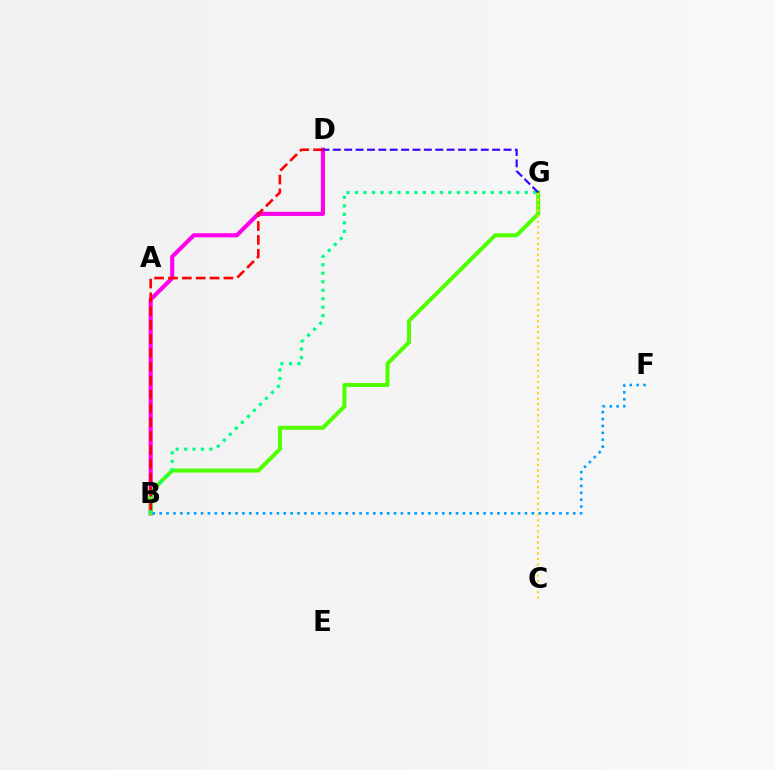{('B', 'D'): [{'color': '#ff00ed', 'line_style': 'solid', 'thickness': 2.95}, {'color': '#ff0000', 'line_style': 'dashed', 'thickness': 1.88}], ('B', 'G'): [{'color': '#4fff00', 'line_style': 'solid', 'thickness': 2.88}, {'color': '#00ff86', 'line_style': 'dotted', 'thickness': 2.31}], ('B', 'F'): [{'color': '#009eff', 'line_style': 'dotted', 'thickness': 1.87}], ('D', 'G'): [{'color': '#3700ff', 'line_style': 'dashed', 'thickness': 1.55}], ('C', 'G'): [{'color': '#ffd500', 'line_style': 'dotted', 'thickness': 1.5}]}